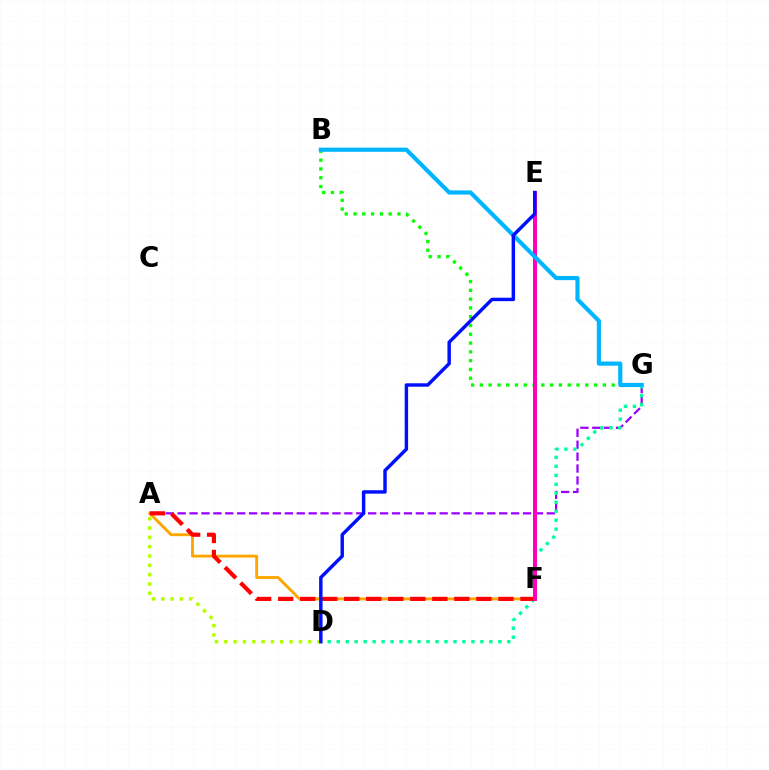{('A', 'G'): [{'color': '#9b00ff', 'line_style': 'dashed', 'thickness': 1.62}], ('D', 'G'): [{'color': '#00ff9d', 'line_style': 'dotted', 'thickness': 2.44}], ('B', 'G'): [{'color': '#08ff00', 'line_style': 'dotted', 'thickness': 2.39}, {'color': '#00b5ff', 'line_style': 'solid', 'thickness': 3.0}], ('A', 'F'): [{'color': '#ffa500', 'line_style': 'solid', 'thickness': 2.07}, {'color': '#ff0000', 'line_style': 'dashed', 'thickness': 2.99}], ('E', 'F'): [{'color': '#ff00bd', 'line_style': 'solid', 'thickness': 2.87}], ('A', 'D'): [{'color': '#b3ff00', 'line_style': 'dotted', 'thickness': 2.53}], ('D', 'E'): [{'color': '#0010ff', 'line_style': 'solid', 'thickness': 2.48}]}